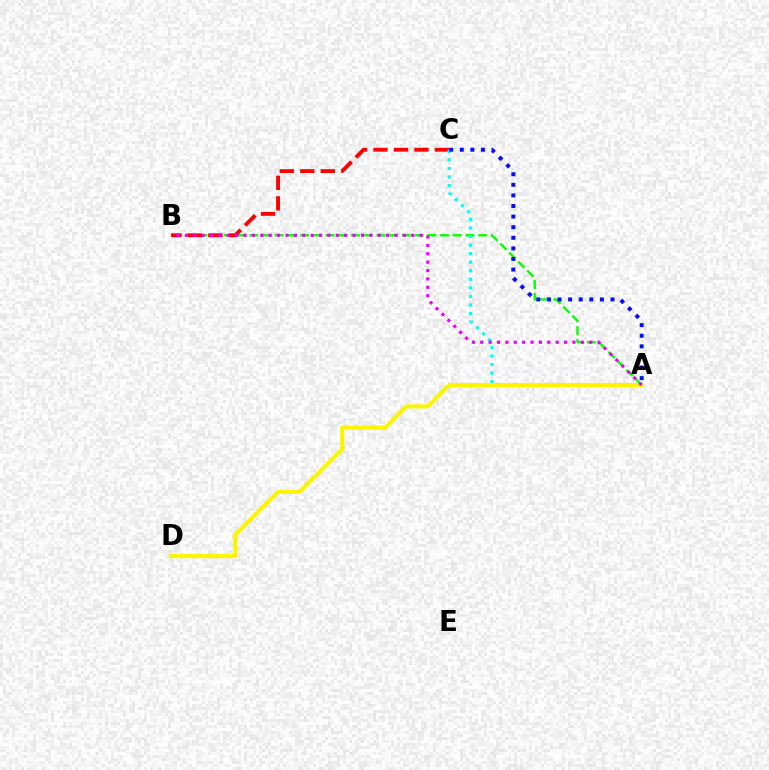{('A', 'B'): [{'color': '#08ff00', 'line_style': 'dashed', 'thickness': 1.73}, {'color': '#ee00ff', 'line_style': 'dotted', 'thickness': 2.28}], ('B', 'C'): [{'color': '#ff0000', 'line_style': 'dashed', 'thickness': 2.79}], ('A', 'C'): [{'color': '#00fff6', 'line_style': 'dotted', 'thickness': 2.32}, {'color': '#0010ff', 'line_style': 'dotted', 'thickness': 2.88}], ('A', 'D'): [{'color': '#fcf500', 'line_style': 'solid', 'thickness': 2.95}]}